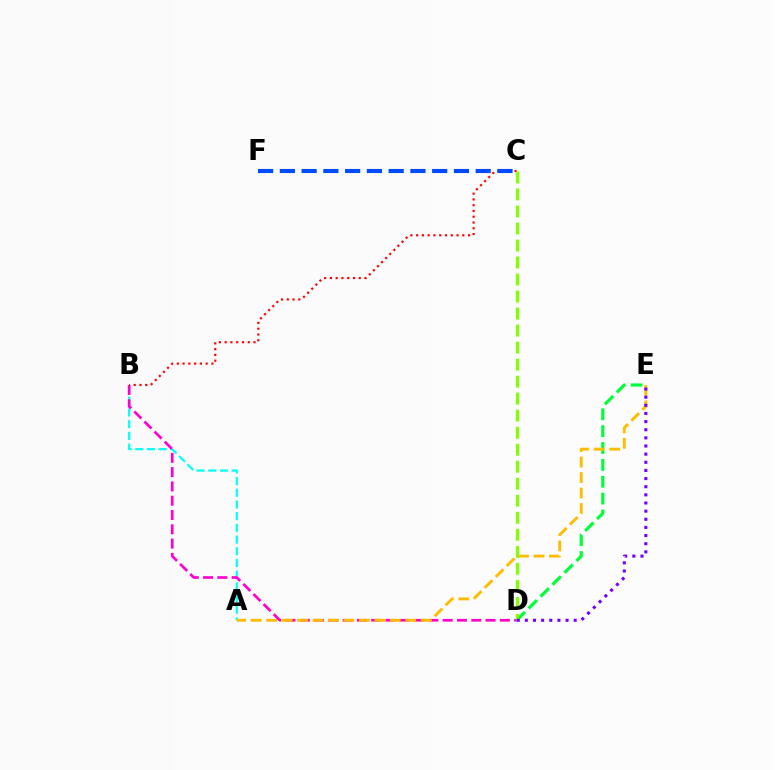{('A', 'B'): [{'color': '#00fff6', 'line_style': 'dashed', 'thickness': 1.59}], ('B', 'D'): [{'color': '#ff00cf', 'line_style': 'dashed', 'thickness': 1.94}], ('D', 'E'): [{'color': '#00ff39', 'line_style': 'dashed', 'thickness': 2.29}, {'color': '#7200ff', 'line_style': 'dotted', 'thickness': 2.21}], ('A', 'E'): [{'color': '#ffbd00', 'line_style': 'dashed', 'thickness': 2.1}], ('B', 'C'): [{'color': '#ff0000', 'line_style': 'dotted', 'thickness': 1.57}], ('C', 'D'): [{'color': '#84ff00', 'line_style': 'dashed', 'thickness': 2.31}], ('C', 'F'): [{'color': '#004bff', 'line_style': 'dashed', 'thickness': 2.96}]}